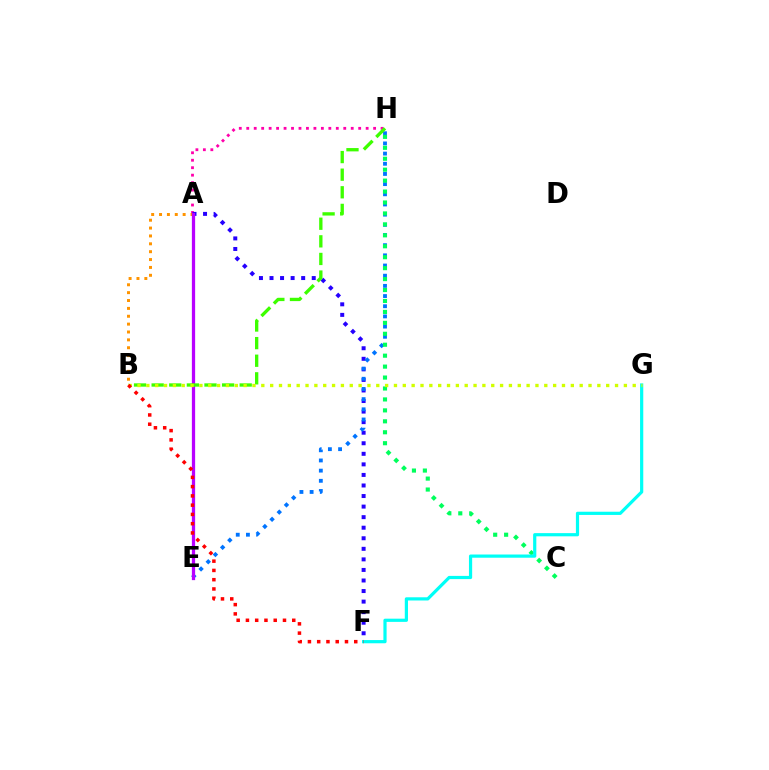{('A', 'H'): [{'color': '#ff00ac', 'line_style': 'dotted', 'thickness': 2.03}], ('A', 'B'): [{'color': '#ff9400', 'line_style': 'dotted', 'thickness': 2.14}], ('A', 'F'): [{'color': '#2500ff', 'line_style': 'dotted', 'thickness': 2.87}], ('E', 'H'): [{'color': '#0074ff', 'line_style': 'dotted', 'thickness': 2.76}], ('C', 'H'): [{'color': '#00ff5c', 'line_style': 'dotted', 'thickness': 2.97}], ('A', 'E'): [{'color': '#b900ff', 'line_style': 'solid', 'thickness': 2.34}], ('B', 'H'): [{'color': '#3dff00', 'line_style': 'dashed', 'thickness': 2.39}], ('F', 'G'): [{'color': '#00fff6', 'line_style': 'solid', 'thickness': 2.31}], ('B', 'G'): [{'color': '#d1ff00', 'line_style': 'dotted', 'thickness': 2.4}], ('B', 'F'): [{'color': '#ff0000', 'line_style': 'dotted', 'thickness': 2.52}]}